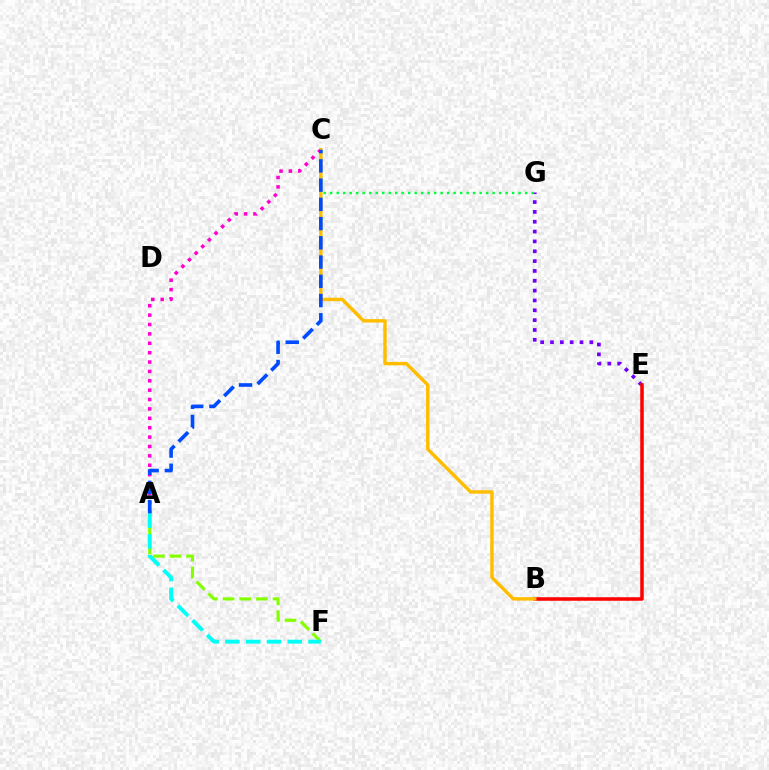{('E', 'G'): [{'color': '#7200ff', 'line_style': 'dotted', 'thickness': 2.67}], ('C', 'G'): [{'color': '#00ff39', 'line_style': 'dotted', 'thickness': 1.77}], ('A', 'C'): [{'color': '#ff00cf', 'line_style': 'dotted', 'thickness': 2.55}, {'color': '#004bff', 'line_style': 'dashed', 'thickness': 2.61}], ('A', 'F'): [{'color': '#84ff00', 'line_style': 'dashed', 'thickness': 2.26}, {'color': '#00fff6', 'line_style': 'dashed', 'thickness': 2.82}], ('B', 'E'): [{'color': '#ff0000', 'line_style': 'solid', 'thickness': 2.54}], ('B', 'C'): [{'color': '#ffbd00', 'line_style': 'solid', 'thickness': 2.46}]}